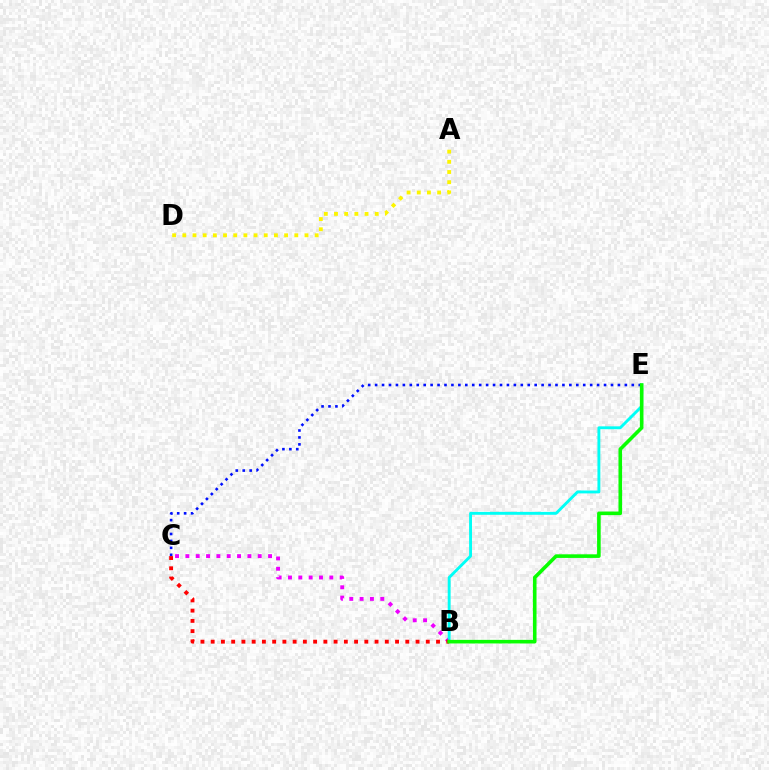{('C', 'E'): [{'color': '#0010ff', 'line_style': 'dotted', 'thickness': 1.88}], ('B', 'C'): [{'color': '#ee00ff', 'line_style': 'dotted', 'thickness': 2.81}, {'color': '#ff0000', 'line_style': 'dotted', 'thickness': 2.78}], ('A', 'D'): [{'color': '#fcf500', 'line_style': 'dotted', 'thickness': 2.77}], ('B', 'E'): [{'color': '#00fff6', 'line_style': 'solid', 'thickness': 2.08}, {'color': '#08ff00', 'line_style': 'solid', 'thickness': 2.59}]}